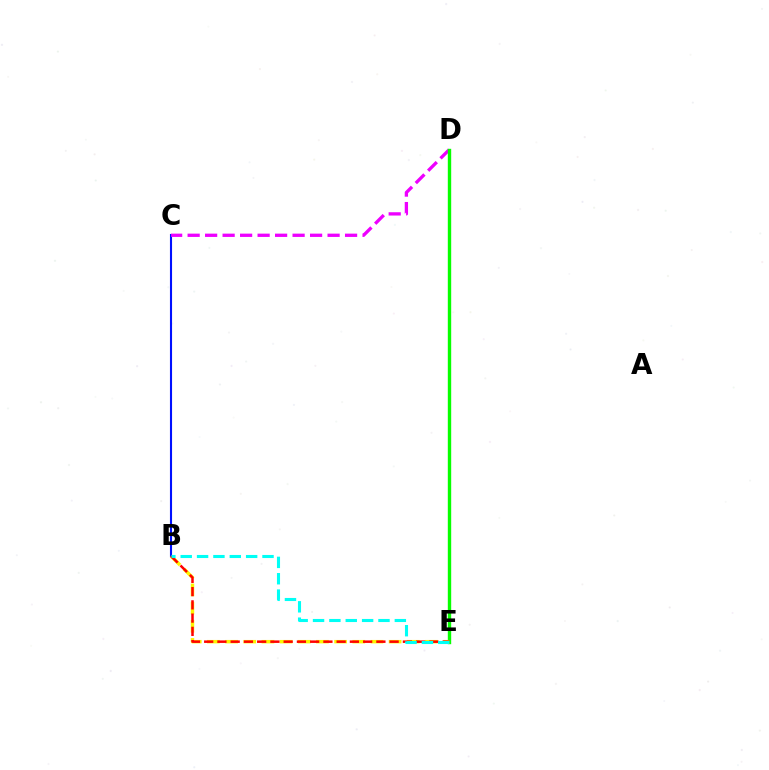{('B', 'C'): [{'color': '#0010ff', 'line_style': 'solid', 'thickness': 1.51}], ('C', 'D'): [{'color': '#ee00ff', 'line_style': 'dashed', 'thickness': 2.38}], ('D', 'E'): [{'color': '#08ff00', 'line_style': 'solid', 'thickness': 2.44}], ('B', 'E'): [{'color': '#fcf500', 'line_style': 'dashed', 'thickness': 2.47}, {'color': '#ff0000', 'line_style': 'dashed', 'thickness': 1.8}, {'color': '#00fff6', 'line_style': 'dashed', 'thickness': 2.22}]}